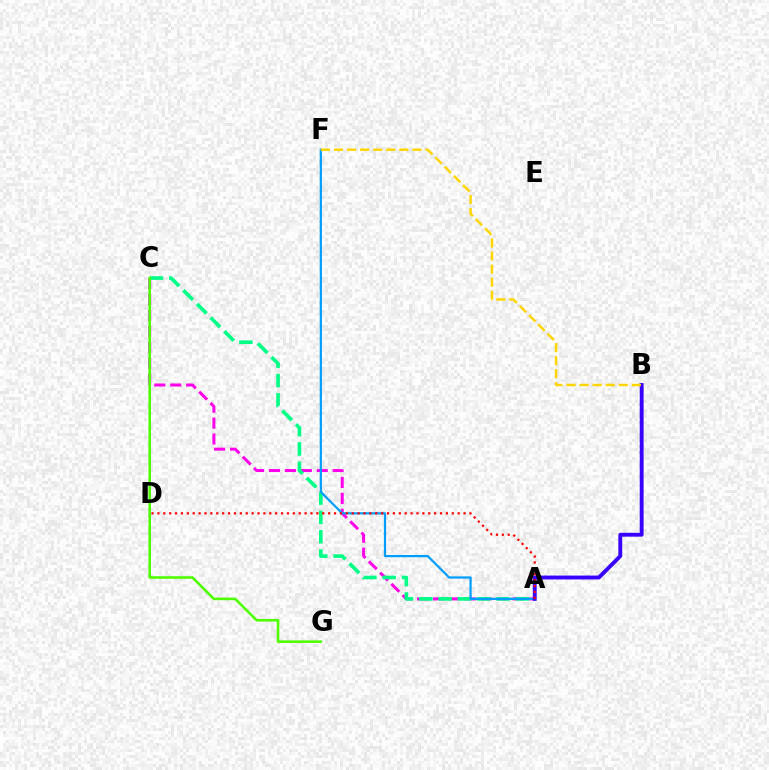{('A', 'C'): [{'color': '#ff00ed', 'line_style': 'dashed', 'thickness': 2.16}, {'color': '#00ff86', 'line_style': 'dashed', 'thickness': 2.63}], ('C', 'G'): [{'color': '#4fff00', 'line_style': 'solid', 'thickness': 1.86}], ('A', 'F'): [{'color': '#009eff', 'line_style': 'solid', 'thickness': 1.6}], ('A', 'B'): [{'color': '#3700ff', 'line_style': 'solid', 'thickness': 2.78}], ('A', 'D'): [{'color': '#ff0000', 'line_style': 'dotted', 'thickness': 1.6}], ('B', 'F'): [{'color': '#ffd500', 'line_style': 'dashed', 'thickness': 1.78}]}